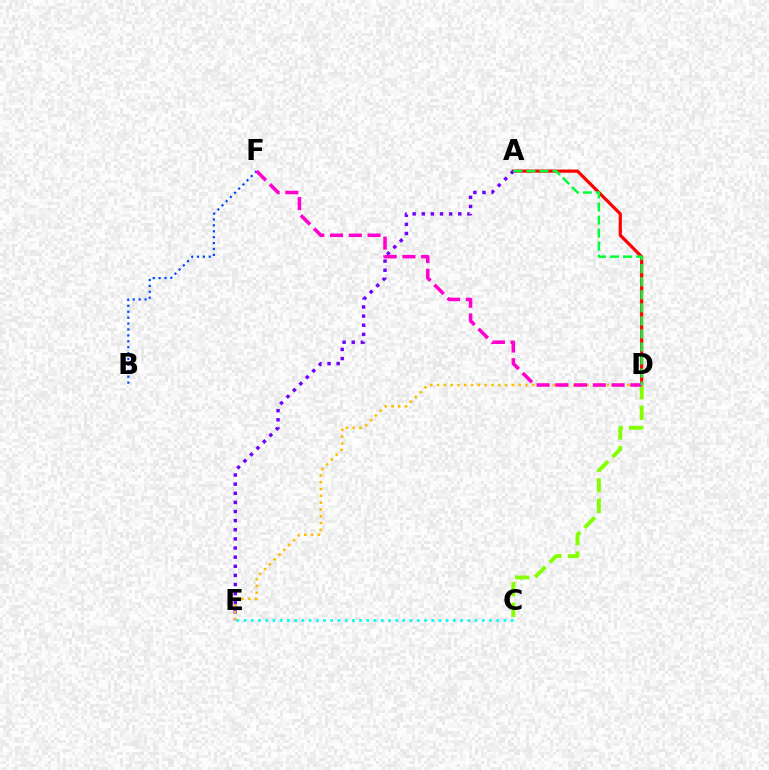{('B', 'F'): [{'color': '#004bff', 'line_style': 'dotted', 'thickness': 1.6}], ('A', 'D'): [{'color': '#ff0000', 'line_style': 'solid', 'thickness': 2.29}, {'color': '#00ff39', 'line_style': 'dashed', 'thickness': 1.77}], ('C', 'D'): [{'color': '#84ff00', 'line_style': 'dashed', 'thickness': 2.79}], ('A', 'E'): [{'color': '#7200ff', 'line_style': 'dotted', 'thickness': 2.48}], ('C', 'E'): [{'color': '#00fff6', 'line_style': 'dotted', 'thickness': 1.96}], ('D', 'E'): [{'color': '#ffbd00', 'line_style': 'dotted', 'thickness': 1.85}], ('D', 'F'): [{'color': '#ff00cf', 'line_style': 'dashed', 'thickness': 2.55}]}